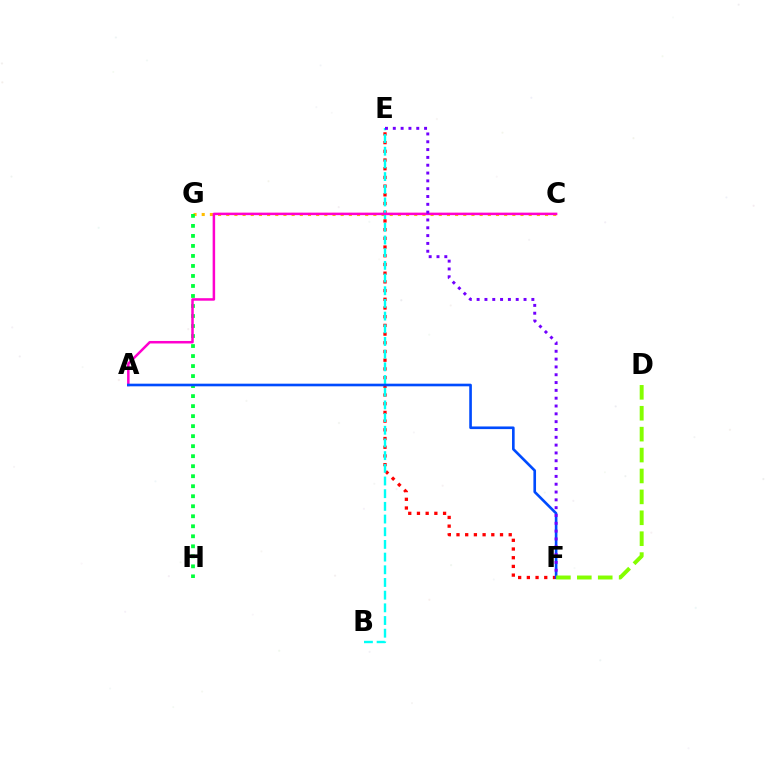{('E', 'F'): [{'color': '#ff0000', 'line_style': 'dotted', 'thickness': 2.36}, {'color': '#7200ff', 'line_style': 'dotted', 'thickness': 2.12}], ('C', 'G'): [{'color': '#ffbd00', 'line_style': 'dotted', 'thickness': 2.22}], ('G', 'H'): [{'color': '#00ff39', 'line_style': 'dotted', 'thickness': 2.72}], ('B', 'E'): [{'color': '#00fff6', 'line_style': 'dashed', 'thickness': 1.72}], ('A', 'C'): [{'color': '#ff00cf', 'line_style': 'solid', 'thickness': 1.81}], ('A', 'F'): [{'color': '#004bff', 'line_style': 'solid', 'thickness': 1.9}], ('D', 'F'): [{'color': '#84ff00', 'line_style': 'dashed', 'thickness': 2.84}]}